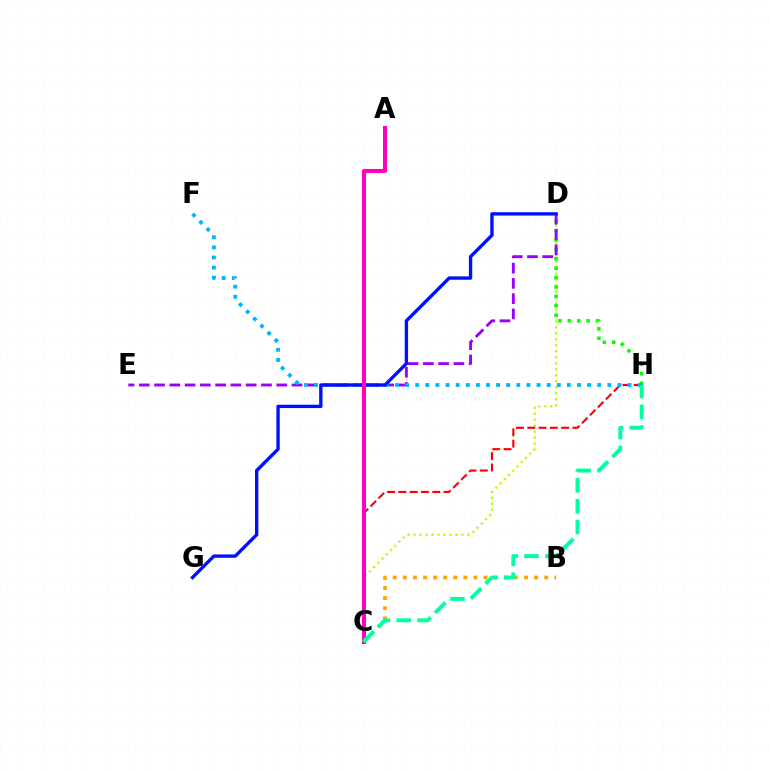{('C', 'D'): [{'color': '#b3ff00', 'line_style': 'dotted', 'thickness': 1.63}], ('D', 'H'): [{'color': '#08ff00', 'line_style': 'dotted', 'thickness': 2.55}], ('D', 'E'): [{'color': '#9b00ff', 'line_style': 'dashed', 'thickness': 2.07}], ('C', 'H'): [{'color': '#ff0000', 'line_style': 'dashed', 'thickness': 1.53}, {'color': '#00ff9d', 'line_style': 'dashed', 'thickness': 2.83}], ('F', 'H'): [{'color': '#00b5ff', 'line_style': 'dotted', 'thickness': 2.75}], ('D', 'G'): [{'color': '#0010ff', 'line_style': 'solid', 'thickness': 2.42}], ('A', 'C'): [{'color': '#ff00bd', 'line_style': 'solid', 'thickness': 2.91}], ('B', 'C'): [{'color': '#ffa500', 'line_style': 'dotted', 'thickness': 2.74}]}